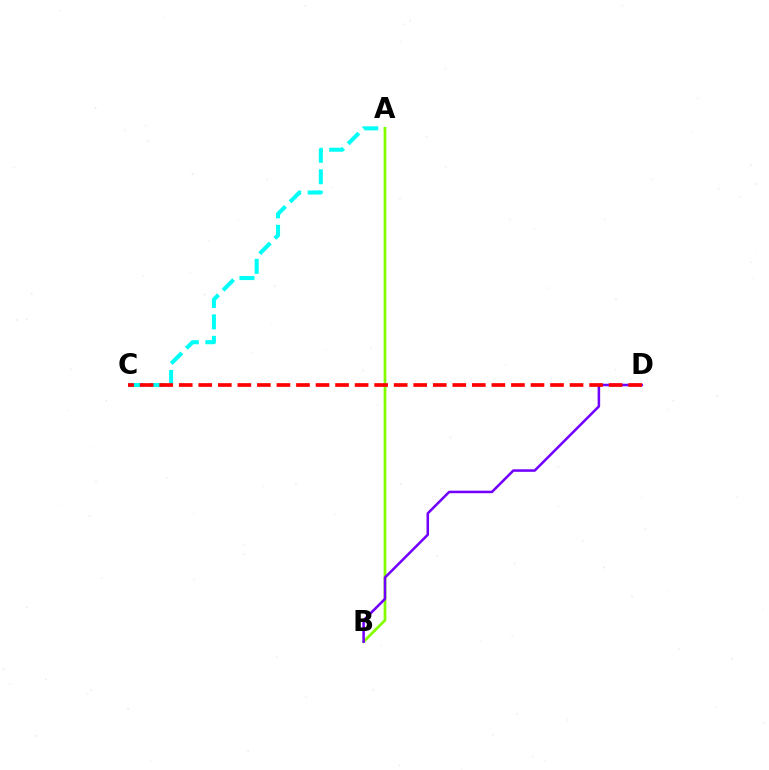{('A', 'C'): [{'color': '#00fff6', 'line_style': 'dashed', 'thickness': 2.91}], ('A', 'B'): [{'color': '#84ff00', 'line_style': 'solid', 'thickness': 1.98}], ('B', 'D'): [{'color': '#7200ff', 'line_style': 'solid', 'thickness': 1.83}], ('C', 'D'): [{'color': '#ff0000', 'line_style': 'dashed', 'thickness': 2.65}]}